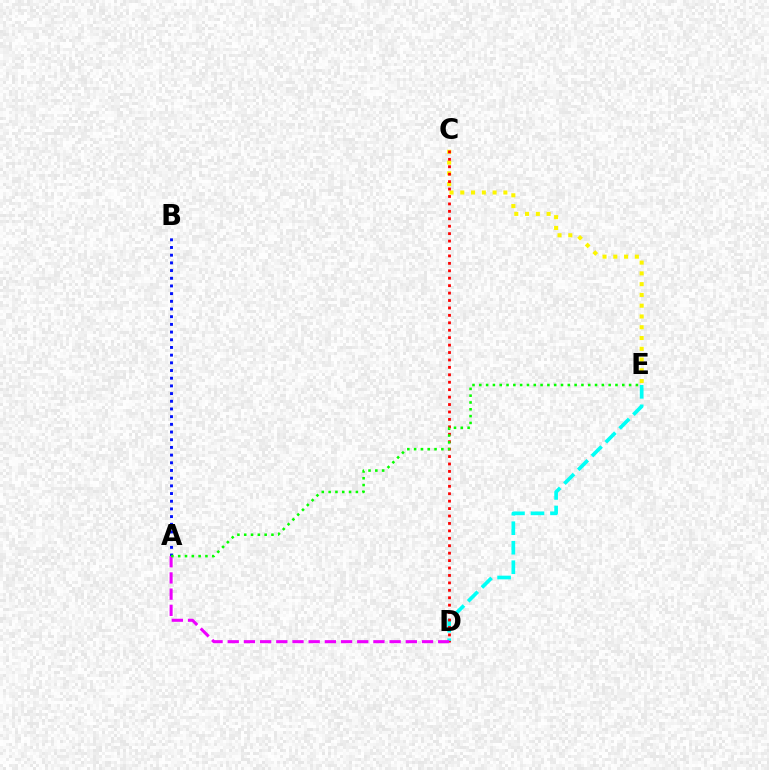{('D', 'E'): [{'color': '#00fff6', 'line_style': 'dashed', 'thickness': 2.65}], ('C', 'E'): [{'color': '#fcf500', 'line_style': 'dotted', 'thickness': 2.93}], ('A', 'B'): [{'color': '#0010ff', 'line_style': 'dotted', 'thickness': 2.09}], ('C', 'D'): [{'color': '#ff0000', 'line_style': 'dotted', 'thickness': 2.02}], ('A', 'D'): [{'color': '#ee00ff', 'line_style': 'dashed', 'thickness': 2.2}], ('A', 'E'): [{'color': '#08ff00', 'line_style': 'dotted', 'thickness': 1.85}]}